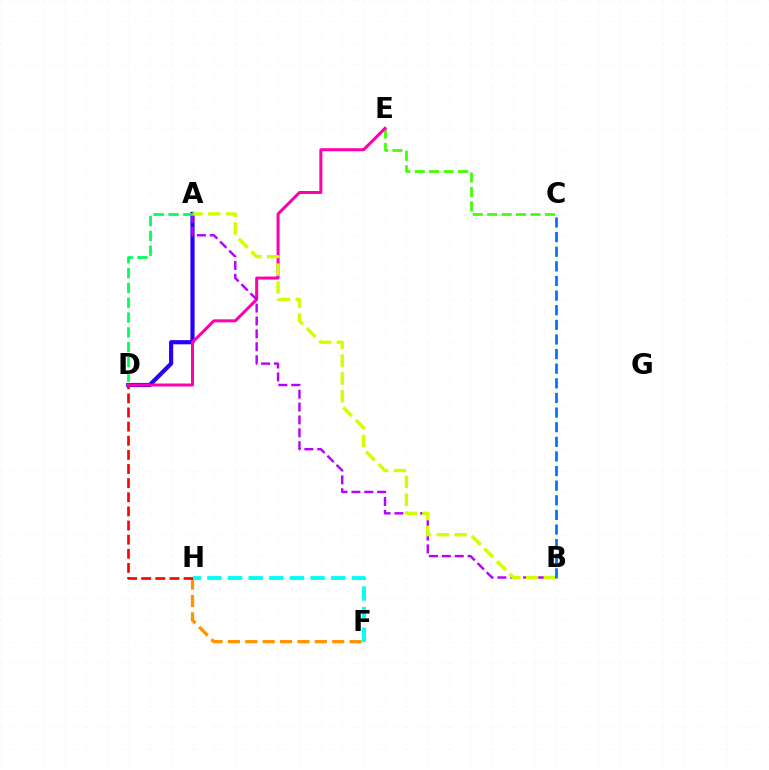{('F', 'H'): [{'color': '#ff9400', 'line_style': 'dashed', 'thickness': 2.36}, {'color': '#00fff6', 'line_style': 'dashed', 'thickness': 2.8}], ('A', 'D'): [{'color': '#2500ff', 'line_style': 'solid', 'thickness': 3.0}, {'color': '#00ff5c', 'line_style': 'dashed', 'thickness': 2.01}], ('C', 'E'): [{'color': '#3dff00', 'line_style': 'dashed', 'thickness': 1.96}], ('D', 'H'): [{'color': '#ff0000', 'line_style': 'dashed', 'thickness': 1.92}], ('D', 'E'): [{'color': '#ff00ac', 'line_style': 'solid', 'thickness': 2.16}], ('A', 'B'): [{'color': '#b900ff', 'line_style': 'dashed', 'thickness': 1.75}, {'color': '#d1ff00', 'line_style': 'dashed', 'thickness': 2.42}], ('B', 'C'): [{'color': '#0074ff', 'line_style': 'dashed', 'thickness': 1.99}]}